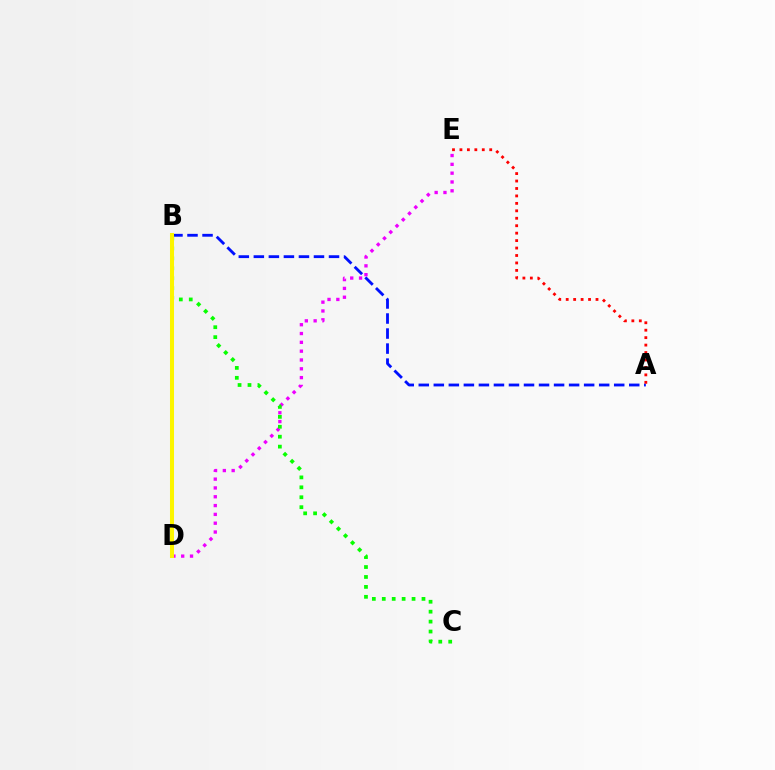{('D', 'E'): [{'color': '#ee00ff', 'line_style': 'dotted', 'thickness': 2.4}], ('A', 'B'): [{'color': '#0010ff', 'line_style': 'dashed', 'thickness': 2.04}], ('B', 'D'): [{'color': '#00fff6', 'line_style': 'solid', 'thickness': 2.74}, {'color': '#fcf500', 'line_style': 'solid', 'thickness': 2.91}], ('A', 'E'): [{'color': '#ff0000', 'line_style': 'dotted', 'thickness': 2.02}], ('B', 'C'): [{'color': '#08ff00', 'line_style': 'dotted', 'thickness': 2.7}]}